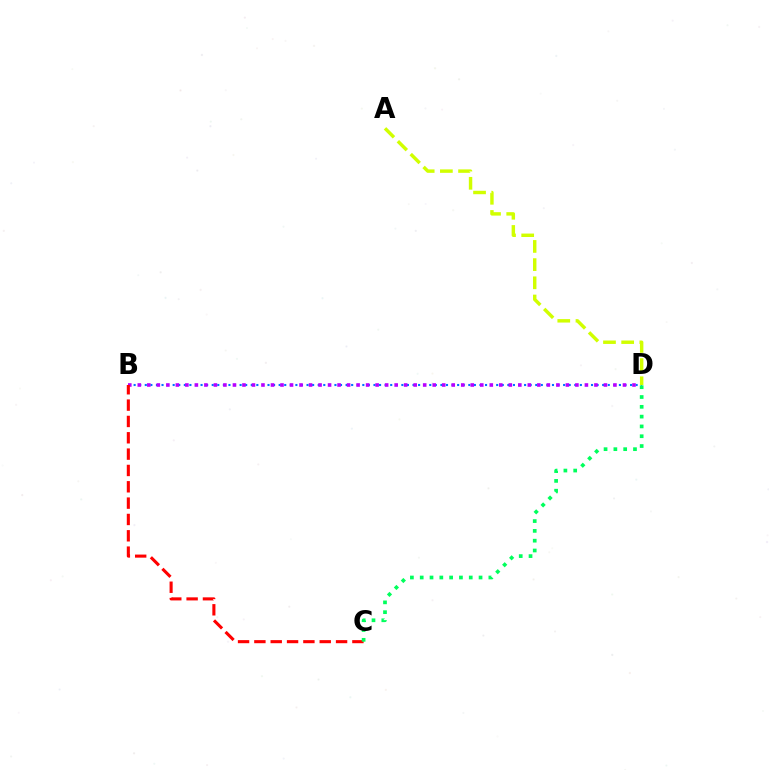{('B', 'D'): [{'color': '#0074ff', 'line_style': 'dotted', 'thickness': 1.52}, {'color': '#b900ff', 'line_style': 'dotted', 'thickness': 2.58}], ('B', 'C'): [{'color': '#ff0000', 'line_style': 'dashed', 'thickness': 2.22}], ('A', 'D'): [{'color': '#d1ff00', 'line_style': 'dashed', 'thickness': 2.47}], ('C', 'D'): [{'color': '#00ff5c', 'line_style': 'dotted', 'thickness': 2.66}]}